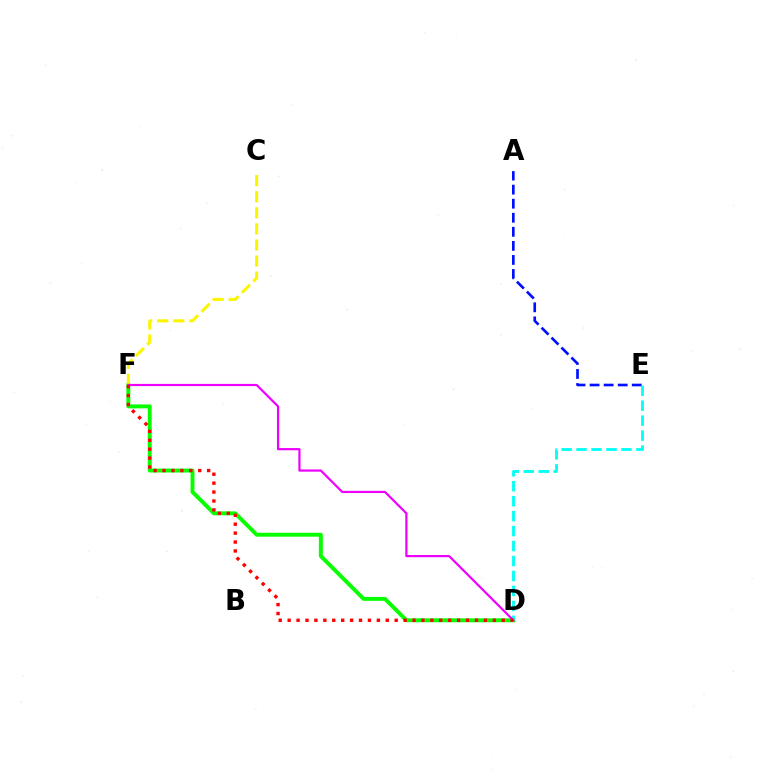{('D', 'F'): [{'color': '#08ff00', 'line_style': 'solid', 'thickness': 2.83}, {'color': '#ee00ff', 'line_style': 'solid', 'thickness': 1.58}, {'color': '#ff0000', 'line_style': 'dotted', 'thickness': 2.42}], ('A', 'E'): [{'color': '#0010ff', 'line_style': 'dashed', 'thickness': 1.91}], ('C', 'F'): [{'color': '#fcf500', 'line_style': 'dashed', 'thickness': 2.18}], ('D', 'E'): [{'color': '#00fff6', 'line_style': 'dashed', 'thickness': 2.03}]}